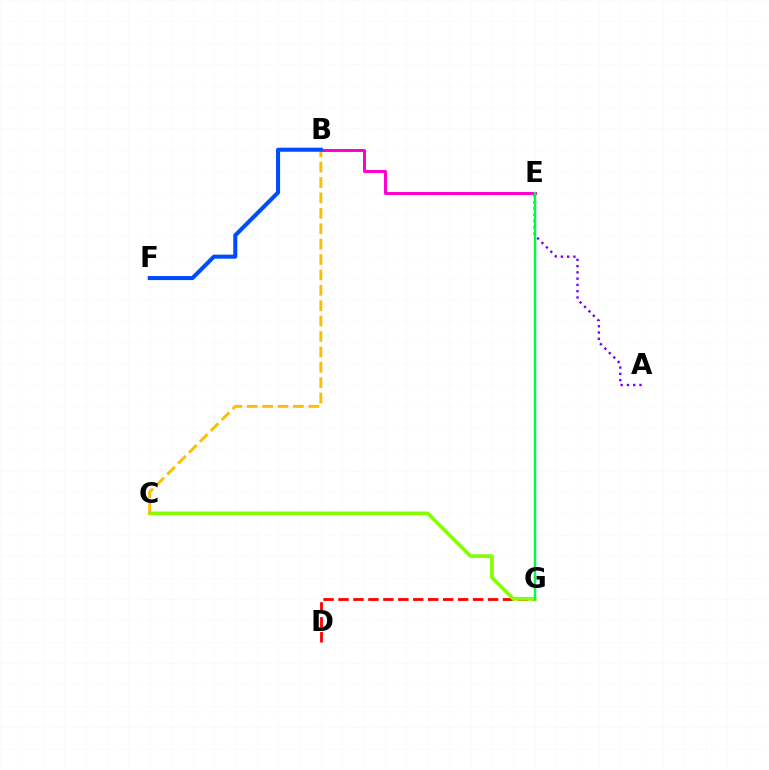{('B', 'E'): [{'color': '#ff00cf', 'line_style': 'solid', 'thickness': 2.16}], ('A', 'E'): [{'color': '#7200ff', 'line_style': 'dotted', 'thickness': 1.7}], ('D', 'G'): [{'color': '#ff0000', 'line_style': 'dashed', 'thickness': 2.03}], ('E', 'G'): [{'color': '#00fff6', 'line_style': 'solid', 'thickness': 1.59}, {'color': '#00ff39', 'line_style': 'solid', 'thickness': 1.63}], ('C', 'G'): [{'color': '#84ff00', 'line_style': 'solid', 'thickness': 2.64}], ('B', 'C'): [{'color': '#ffbd00', 'line_style': 'dashed', 'thickness': 2.09}], ('B', 'F'): [{'color': '#004bff', 'line_style': 'solid', 'thickness': 2.91}]}